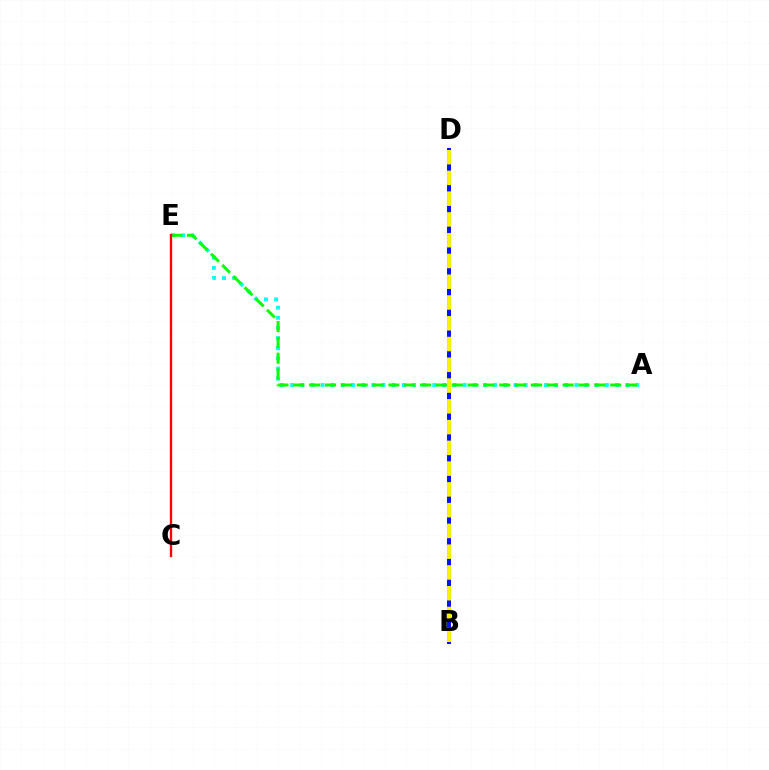{('A', 'E'): [{'color': '#00fff6', 'line_style': 'dotted', 'thickness': 2.76}, {'color': '#08ff00', 'line_style': 'dashed', 'thickness': 2.15}], ('B', 'D'): [{'color': '#ee00ff', 'line_style': 'dotted', 'thickness': 1.97}, {'color': '#0010ff', 'line_style': 'solid', 'thickness': 2.84}, {'color': '#fcf500', 'line_style': 'dashed', 'thickness': 2.82}], ('C', 'E'): [{'color': '#ff0000', 'line_style': 'solid', 'thickness': 1.68}]}